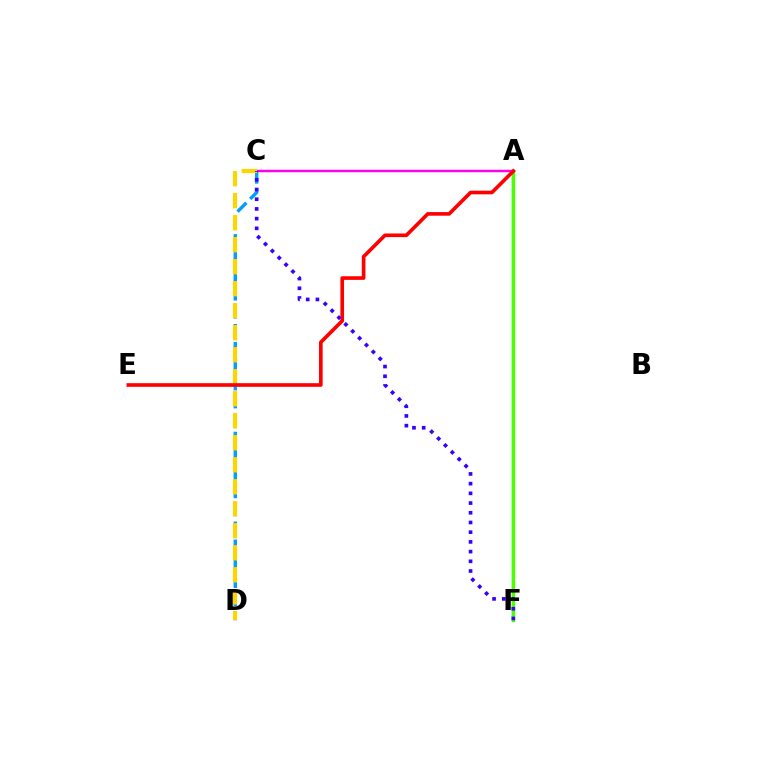{('A', 'C'): [{'color': '#ff00ed', 'line_style': 'solid', 'thickness': 1.78}], ('C', 'D'): [{'color': '#009eff', 'line_style': 'dashed', 'thickness': 2.44}, {'color': '#ffd500', 'line_style': 'dashed', 'thickness': 2.99}], ('A', 'F'): [{'color': '#00ff86', 'line_style': 'solid', 'thickness': 1.79}, {'color': '#4fff00', 'line_style': 'solid', 'thickness': 2.44}], ('A', 'E'): [{'color': '#ff0000', 'line_style': 'solid', 'thickness': 2.62}], ('C', 'F'): [{'color': '#3700ff', 'line_style': 'dotted', 'thickness': 2.64}]}